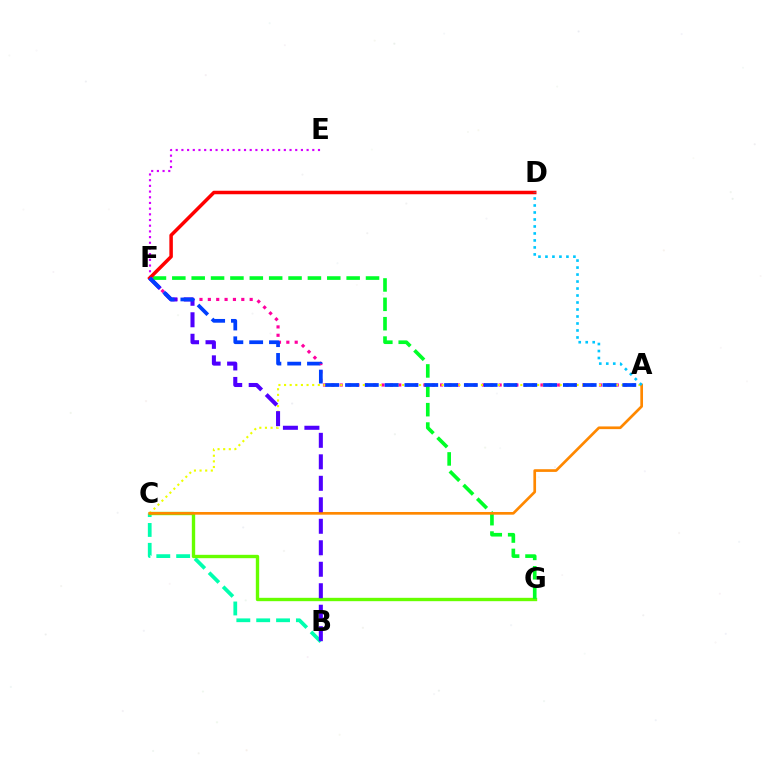{('B', 'C'): [{'color': '#00ffaf', 'line_style': 'dashed', 'thickness': 2.7}], ('C', 'G'): [{'color': '#66ff00', 'line_style': 'solid', 'thickness': 2.42}], ('F', 'G'): [{'color': '#00ff27', 'line_style': 'dashed', 'thickness': 2.63}], ('A', 'F'): [{'color': '#ff00a0', 'line_style': 'dotted', 'thickness': 2.27}, {'color': '#003fff', 'line_style': 'dashed', 'thickness': 2.69}], ('E', 'F'): [{'color': '#d600ff', 'line_style': 'dotted', 'thickness': 1.55}], ('A', 'C'): [{'color': '#eeff00', 'line_style': 'dotted', 'thickness': 1.53}, {'color': '#ff8800', 'line_style': 'solid', 'thickness': 1.94}], ('D', 'F'): [{'color': '#ff0000', 'line_style': 'solid', 'thickness': 2.52}], ('B', 'F'): [{'color': '#4f00ff', 'line_style': 'dashed', 'thickness': 2.92}], ('A', 'D'): [{'color': '#00c7ff', 'line_style': 'dotted', 'thickness': 1.9}]}